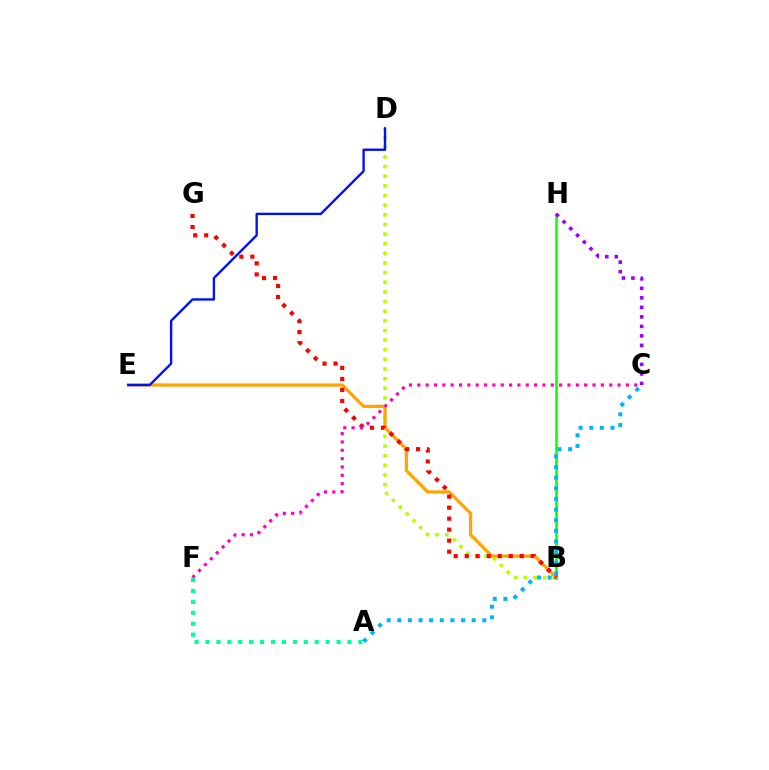{('B', 'D'): [{'color': '#b3ff00', 'line_style': 'dotted', 'thickness': 2.62}], ('B', 'E'): [{'color': '#ffa500', 'line_style': 'solid', 'thickness': 2.35}], ('D', 'E'): [{'color': '#0010ff', 'line_style': 'solid', 'thickness': 1.71}], ('B', 'H'): [{'color': '#08ff00', 'line_style': 'solid', 'thickness': 1.83}], ('A', 'F'): [{'color': '#00ff9d', 'line_style': 'dotted', 'thickness': 2.97}], ('A', 'C'): [{'color': '#00b5ff', 'line_style': 'dotted', 'thickness': 2.89}], ('B', 'G'): [{'color': '#ff0000', 'line_style': 'dotted', 'thickness': 2.99}], ('C', 'F'): [{'color': '#ff00bd', 'line_style': 'dotted', 'thickness': 2.27}], ('C', 'H'): [{'color': '#9b00ff', 'line_style': 'dotted', 'thickness': 2.58}]}